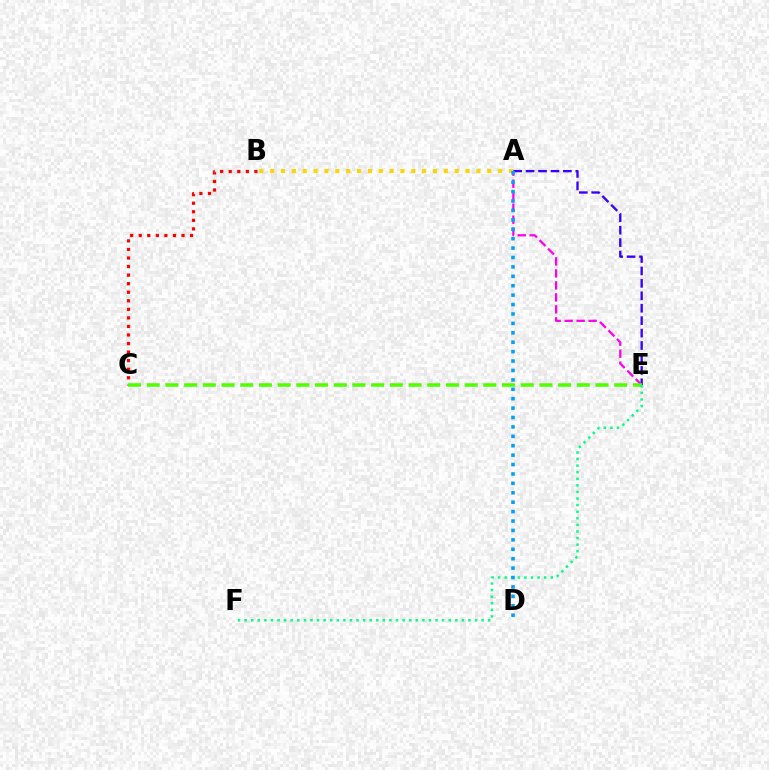{('A', 'B'): [{'color': '#ffd500', 'line_style': 'dotted', 'thickness': 2.95}], ('A', 'E'): [{'color': '#3700ff', 'line_style': 'dashed', 'thickness': 1.69}, {'color': '#ff00ed', 'line_style': 'dashed', 'thickness': 1.63}], ('B', 'C'): [{'color': '#ff0000', 'line_style': 'dotted', 'thickness': 2.32}], ('C', 'E'): [{'color': '#4fff00', 'line_style': 'dashed', 'thickness': 2.54}], ('E', 'F'): [{'color': '#00ff86', 'line_style': 'dotted', 'thickness': 1.79}], ('A', 'D'): [{'color': '#009eff', 'line_style': 'dotted', 'thickness': 2.56}]}